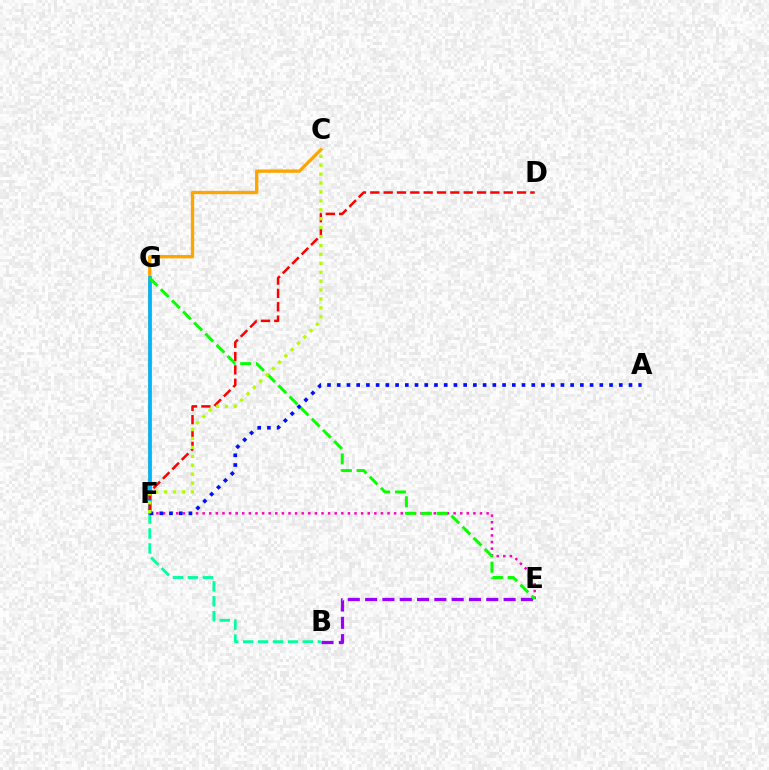{('B', 'F'): [{'color': '#00ff9d', 'line_style': 'dashed', 'thickness': 2.03}], ('C', 'F'): [{'color': '#ffa500', 'line_style': 'solid', 'thickness': 2.39}, {'color': '#b3ff00', 'line_style': 'dotted', 'thickness': 2.42}], ('F', 'G'): [{'color': '#00b5ff', 'line_style': 'solid', 'thickness': 2.68}], ('B', 'E'): [{'color': '#9b00ff', 'line_style': 'dashed', 'thickness': 2.35}], ('E', 'F'): [{'color': '#ff00bd', 'line_style': 'dotted', 'thickness': 1.79}], ('D', 'F'): [{'color': '#ff0000', 'line_style': 'dashed', 'thickness': 1.81}], ('E', 'G'): [{'color': '#08ff00', 'line_style': 'dashed', 'thickness': 2.14}], ('A', 'F'): [{'color': '#0010ff', 'line_style': 'dotted', 'thickness': 2.64}]}